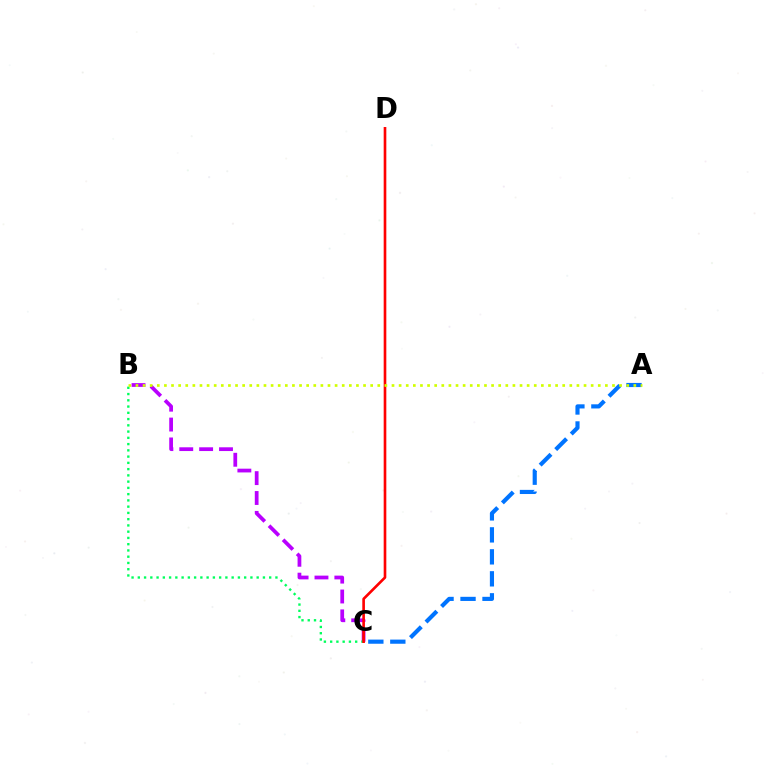{('B', 'C'): [{'color': '#b900ff', 'line_style': 'dashed', 'thickness': 2.7}, {'color': '#00ff5c', 'line_style': 'dotted', 'thickness': 1.7}], ('A', 'C'): [{'color': '#0074ff', 'line_style': 'dashed', 'thickness': 2.99}], ('C', 'D'): [{'color': '#ff0000', 'line_style': 'solid', 'thickness': 1.9}], ('A', 'B'): [{'color': '#d1ff00', 'line_style': 'dotted', 'thickness': 1.93}]}